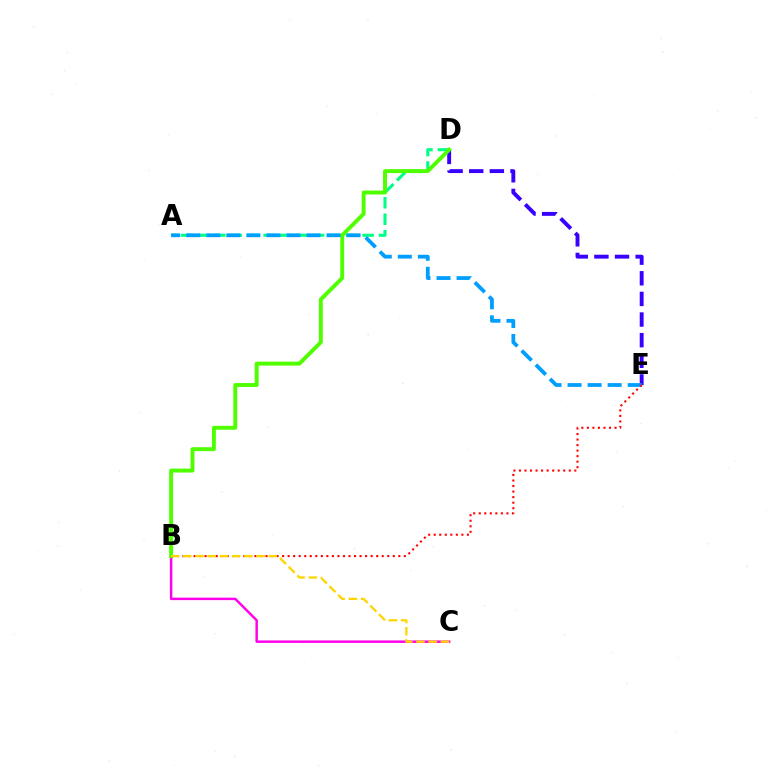{('D', 'E'): [{'color': '#3700ff', 'line_style': 'dashed', 'thickness': 2.8}], ('A', 'D'): [{'color': '#00ff86', 'line_style': 'dashed', 'thickness': 2.24}], ('B', 'C'): [{'color': '#ff00ed', 'line_style': 'solid', 'thickness': 1.77}, {'color': '#ffd500', 'line_style': 'dashed', 'thickness': 1.66}], ('B', 'D'): [{'color': '#4fff00', 'line_style': 'solid', 'thickness': 2.82}], ('A', 'E'): [{'color': '#009eff', 'line_style': 'dashed', 'thickness': 2.72}], ('B', 'E'): [{'color': '#ff0000', 'line_style': 'dotted', 'thickness': 1.5}]}